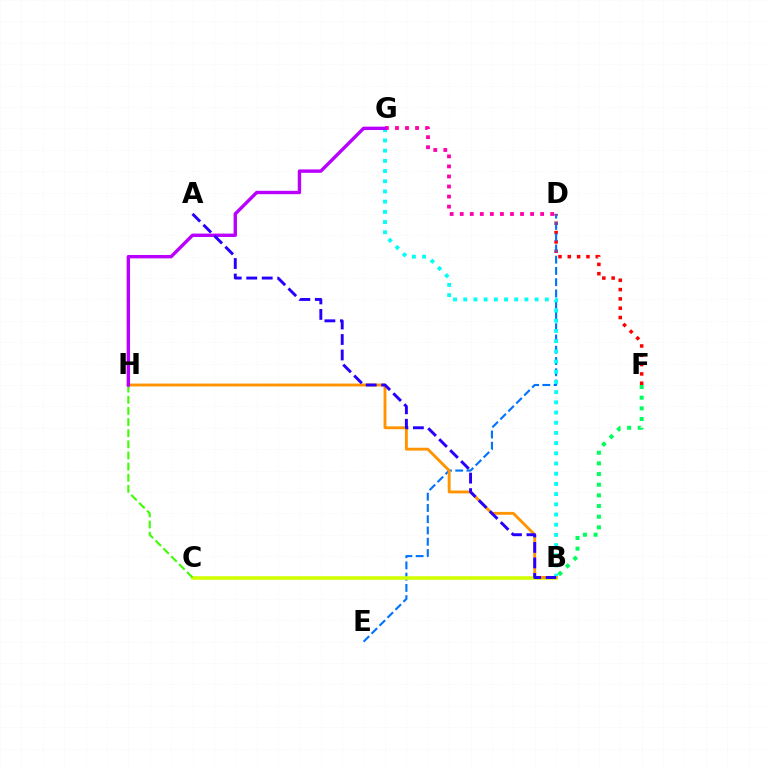{('D', 'F'): [{'color': '#ff0000', 'line_style': 'dotted', 'thickness': 2.53}], ('D', 'E'): [{'color': '#0074ff', 'line_style': 'dashed', 'thickness': 1.53}], ('B', 'G'): [{'color': '#00fff6', 'line_style': 'dotted', 'thickness': 2.77}], ('B', 'C'): [{'color': '#d1ff00', 'line_style': 'solid', 'thickness': 2.56}], ('D', 'G'): [{'color': '#ff00ac', 'line_style': 'dotted', 'thickness': 2.73}], ('C', 'H'): [{'color': '#3dff00', 'line_style': 'dashed', 'thickness': 1.51}], ('B', 'H'): [{'color': '#ff9400', 'line_style': 'solid', 'thickness': 2.07}], ('G', 'H'): [{'color': '#b900ff', 'line_style': 'solid', 'thickness': 2.44}], ('A', 'B'): [{'color': '#2500ff', 'line_style': 'dashed', 'thickness': 2.1}], ('B', 'F'): [{'color': '#00ff5c', 'line_style': 'dotted', 'thickness': 2.9}]}